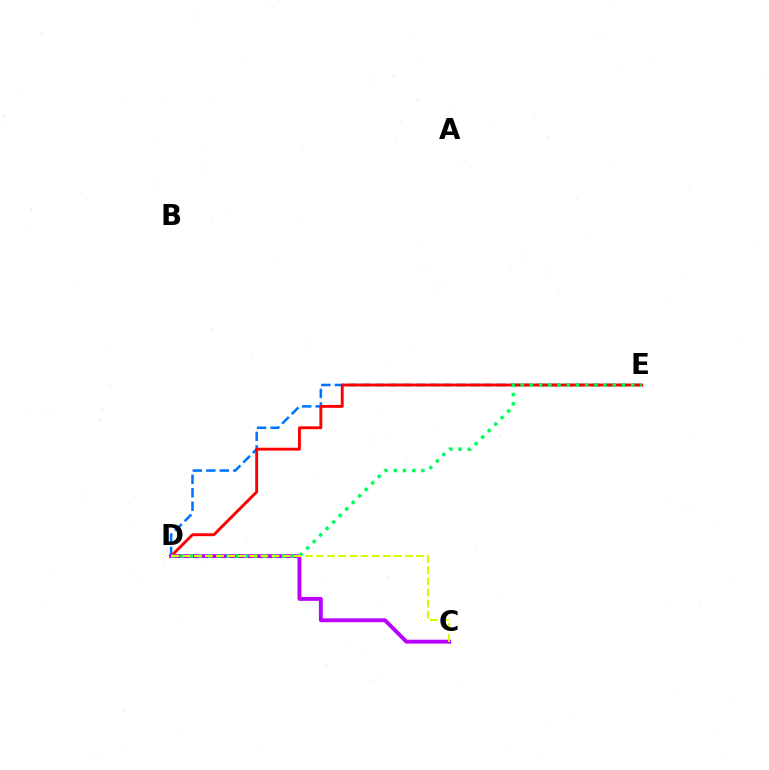{('D', 'E'): [{'color': '#0074ff', 'line_style': 'dashed', 'thickness': 1.83}, {'color': '#ff0000', 'line_style': 'solid', 'thickness': 2.08}, {'color': '#00ff5c', 'line_style': 'dotted', 'thickness': 2.5}], ('C', 'D'): [{'color': '#b900ff', 'line_style': 'solid', 'thickness': 2.8}, {'color': '#d1ff00', 'line_style': 'dashed', 'thickness': 1.51}]}